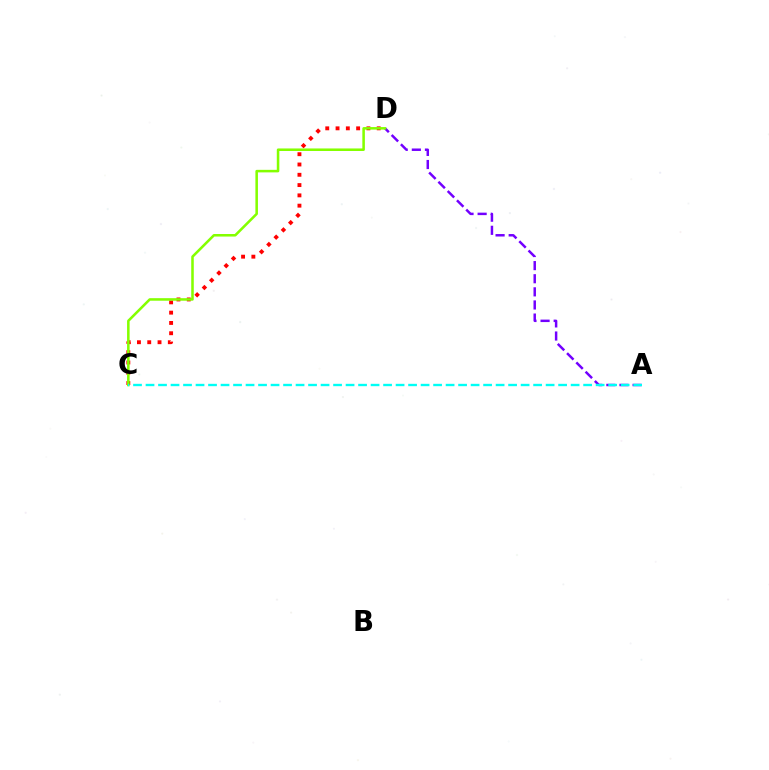{('C', 'D'): [{'color': '#ff0000', 'line_style': 'dotted', 'thickness': 2.8}, {'color': '#84ff00', 'line_style': 'solid', 'thickness': 1.83}], ('A', 'D'): [{'color': '#7200ff', 'line_style': 'dashed', 'thickness': 1.78}], ('A', 'C'): [{'color': '#00fff6', 'line_style': 'dashed', 'thickness': 1.7}]}